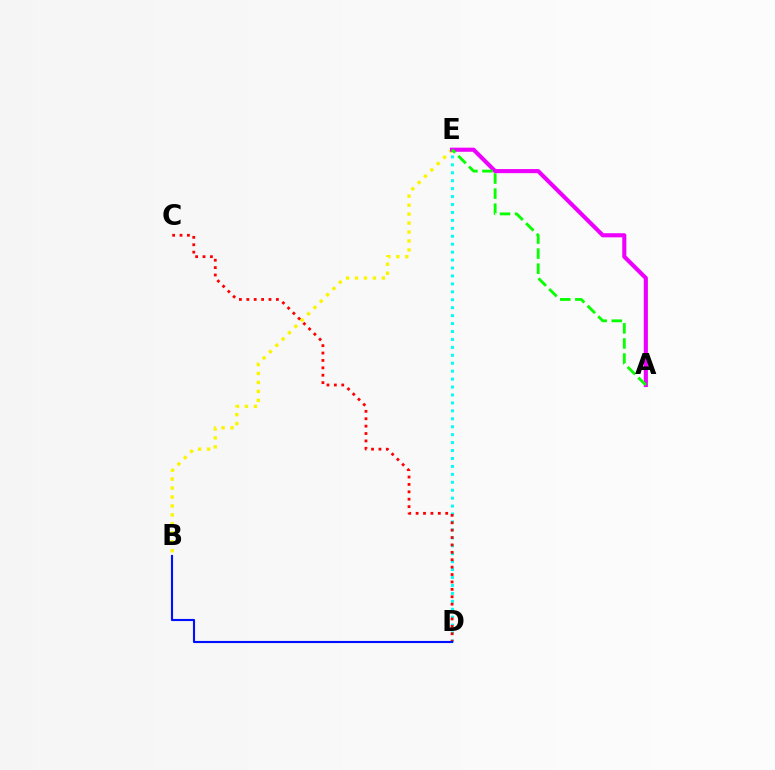{('B', 'E'): [{'color': '#fcf500', 'line_style': 'dotted', 'thickness': 2.43}], ('A', 'E'): [{'color': '#ee00ff', 'line_style': 'solid', 'thickness': 2.96}, {'color': '#08ff00', 'line_style': 'dashed', 'thickness': 2.05}], ('D', 'E'): [{'color': '#00fff6', 'line_style': 'dotted', 'thickness': 2.16}], ('C', 'D'): [{'color': '#ff0000', 'line_style': 'dotted', 'thickness': 2.01}], ('B', 'D'): [{'color': '#0010ff', 'line_style': 'solid', 'thickness': 1.53}]}